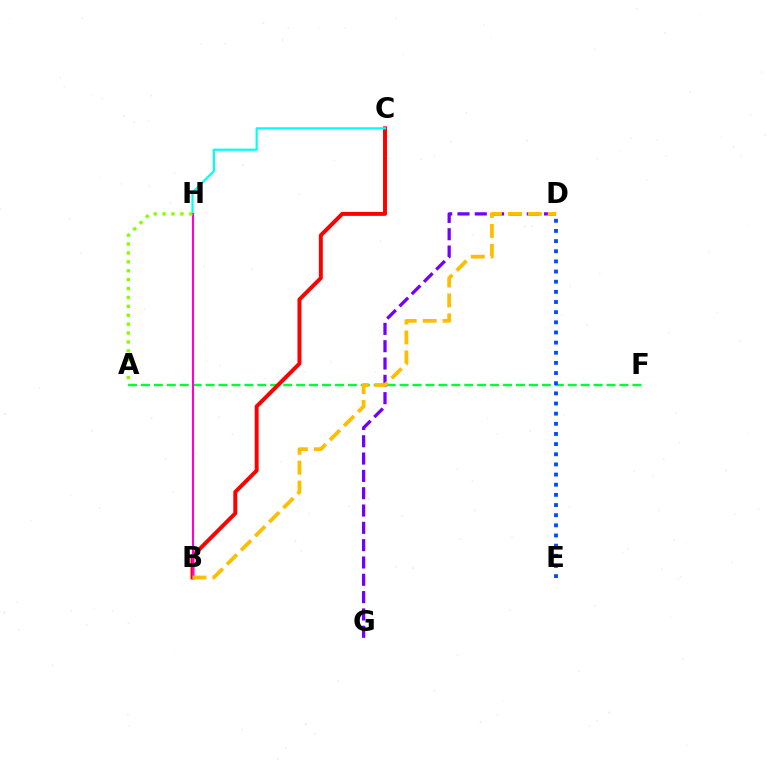{('D', 'G'): [{'color': '#7200ff', 'line_style': 'dashed', 'thickness': 2.35}], ('A', 'F'): [{'color': '#00ff39', 'line_style': 'dashed', 'thickness': 1.76}], ('B', 'C'): [{'color': '#ff0000', 'line_style': 'solid', 'thickness': 2.84}], ('C', 'H'): [{'color': '#00fff6', 'line_style': 'solid', 'thickness': 1.58}], ('B', 'H'): [{'color': '#ff00cf', 'line_style': 'solid', 'thickness': 1.51}], ('A', 'H'): [{'color': '#84ff00', 'line_style': 'dotted', 'thickness': 2.42}], ('B', 'D'): [{'color': '#ffbd00', 'line_style': 'dashed', 'thickness': 2.71}], ('D', 'E'): [{'color': '#004bff', 'line_style': 'dotted', 'thickness': 2.76}]}